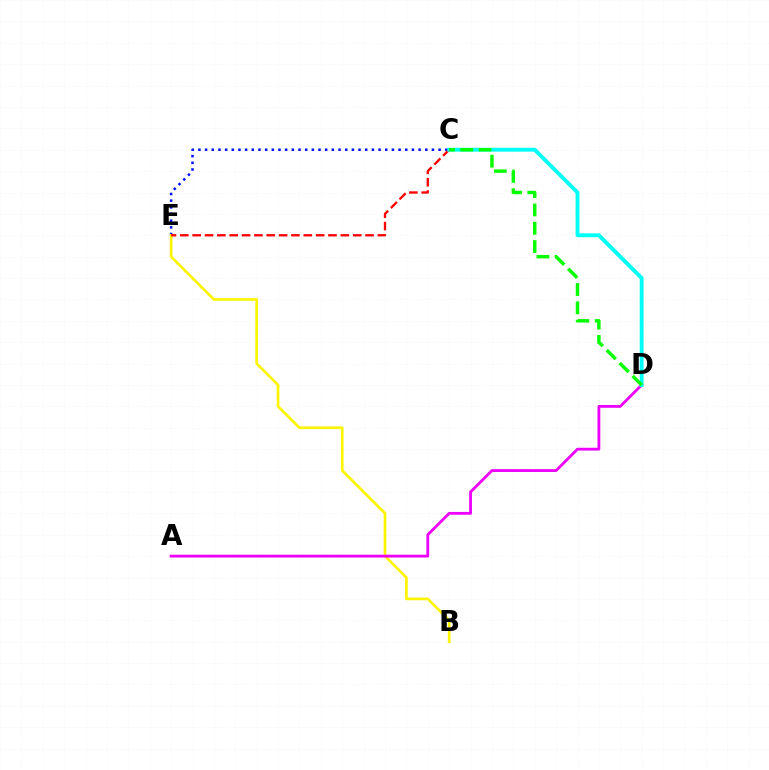{('C', 'E'): [{'color': '#0010ff', 'line_style': 'dotted', 'thickness': 1.81}, {'color': '#ff0000', 'line_style': 'dashed', 'thickness': 1.68}], ('B', 'E'): [{'color': '#fcf500', 'line_style': 'solid', 'thickness': 1.93}], ('A', 'D'): [{'color': '#ee00ff', 'line_style': 'solid', 'thickness': 2.02}], ('C', 'D'): [{'color': '#00fff6', 'line_style': 'solid', 'thickness': 2.77}, {'color': '#08ff00', 'line_style': 'dashed', 'thickness': 2.49}]}